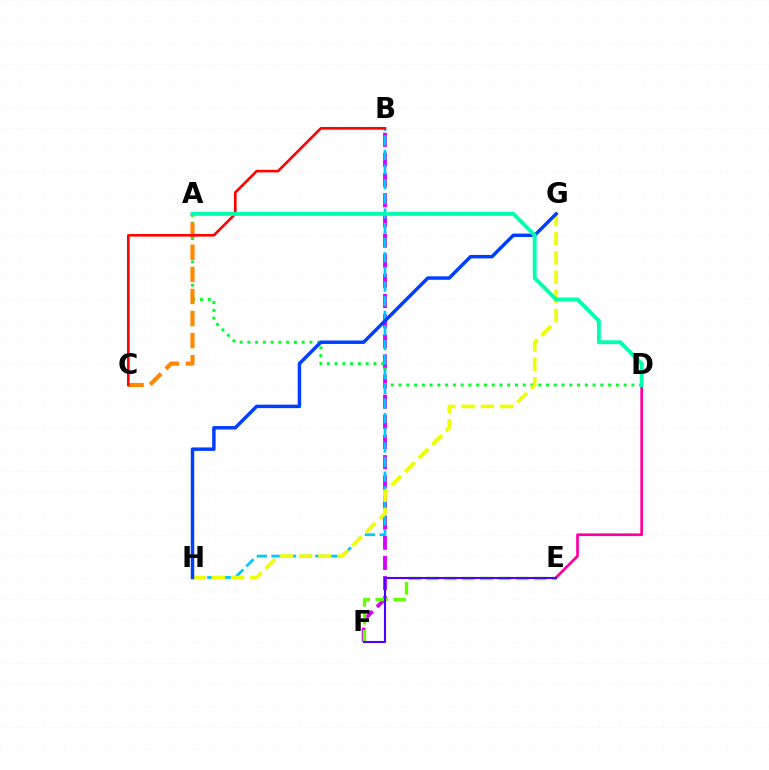{('B', 'F'): [{'color': '#d600ff', 'line_style': 'dashed', 'thickness': 2.74}], ('A', 'D'): [{'color': '#00ff27', 'line_style': 'dotted', 'thickness': 2.11}, {'color': '#00ffaf', 'line_style': 'solid', 'thickness': 2.79}], ('E', 'F'): [{'color': '#66ff00', 'line_style': 'dashed', 'thickness': 2.44}, {'color': '#4f00ff', 'line_style': 'solid', 'thickness': 1.52}], ('B', 'H'): [{'color': '#00c7ff', 'line_style': 'dashed', 'thickness': 1.99}], ('A', 'C'): [{'color': '#ff8800', 'line_style': 'dashed', 'thickness': 3.0}], ('D', 'E'): [{'color': '#ff00a0', 'line_style': 'solid', 'thickness': 1.95}], ('G', 'H'): [{'color': '#eeff00', 'line_style': 'dashed', 'thickness': 2.61}, {'color': '#003fff', 'line_style': 'solid', 'thickness': 2.49}], ('B', 'C'): [{'color': '#ff0000', 'line_style': 'solid', 'thickness': 1.88}]}